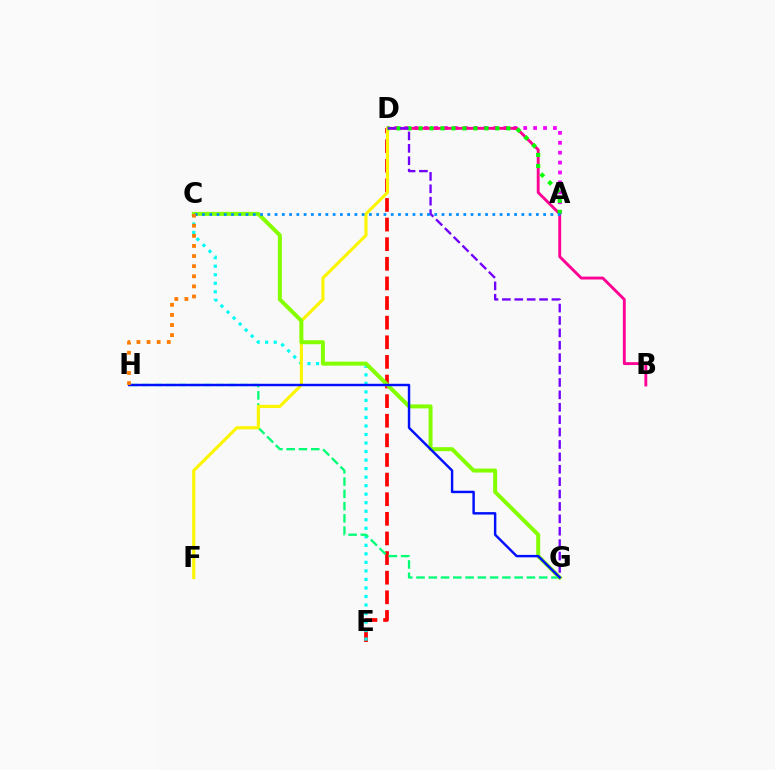{('A', 'D'): [{'color': '#ee00ff', 'line_style': 'dotted', 'thickness': 2.69}, {'color': '#08ff00', 'line_style': 'dotted', 'thickness': 2.98}], ('B', 'D'): [{'color': '#ff0094', 'line_style': 'solid', 'thickness': 2.07}], ('D', 'E'): [{'color': '#ff0000', 'line_style': 'dashed', 'thickness': 2.67}], ('C', 'E'): [{'color': '#00fff6', 'line_style': 'dotted', 'thickness': 2.32}], ('G', 'H'): [{'color': '#00ff74', 'line_style': 'dashed', 'thickness': 1.67}, {'color': '#0010ff', 'line_style': 'solid', 'thickness': 1.76}], ('D', 'F'): [{'color': '#fcf500', 'line_style': 'solid', 'thickness': 2.23}], ('C', 'G'): [{'color': '#84ff00', 'line_style': 'solid', 'thickness': 2.87}], ('D', 'G'): [{'color': '#7200ff', 'line_style': 'dashed', 'thickness': 1.68}], ('A', 'C'): [{'color': '#008cff', 'line_style': 'dotted', 'thickness': 1.97}], ('C', 'H'): [{'color': '#ff7c00', 'line_style': 'dotted', 'thickness': 2.75}]}